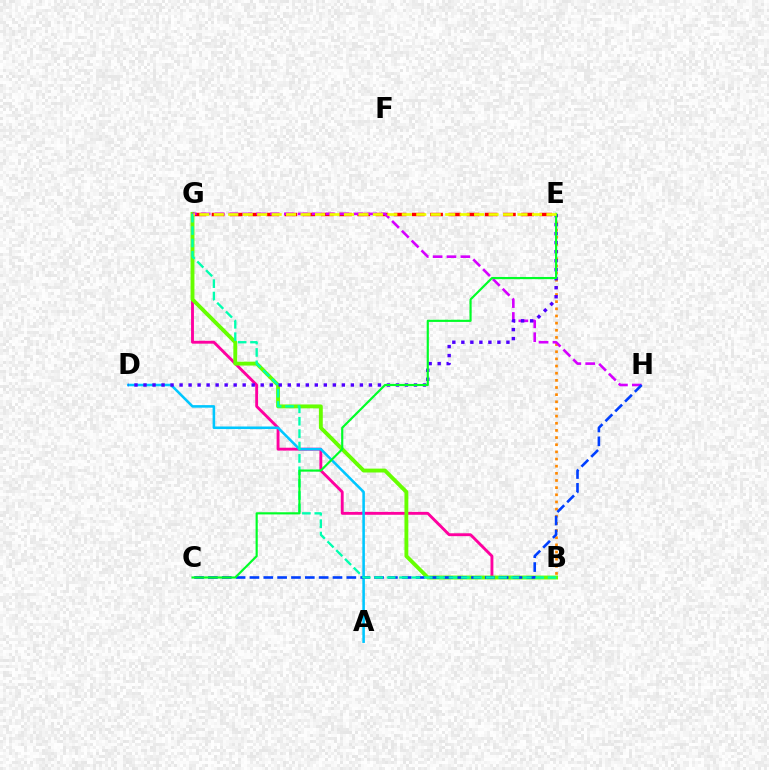{('B', 'G'): [{'color': '#ff00a0', 'line_style': 'solid', 'thickness': 2.07}, {'color': '#66ff00', 'line_style': 'solid', 'thickness': 2.79}, {'color': '#00ffaf', 'line_style': 'dashed', 'thickness': 1.68}], ('B', 'E'): [{'color': '#ff8800', 'line_style': 'dotted', 'thickness': 1.94}], ('A', 'D'): [{'color': '#00c7ff', 'line_style': 'solid', 'thickness': 1.85}], ('E', 'G'): [{'color': '#ff0000', 'line_style': 'dashed', 'thickness': 2.47}, {'color': '#eeff00', 'line_style': 'dashed', 'thickness': 1.96}], ('G', 'H'): [{'color': '#d600ff', 'line_style': 'dashed', 'thickness': 1.88}], ('C', 'H'): [{'color': '#003fff', 'line_style': 'dashed', 'thickness': 1.88}], ('D', 'E'): [{'color': '#4f00ff', 'line_style': 'dotted', 'thickness': 2.45}], ('C', 'E'): [{'color': '#00ff27', 'line_style': 'solid', 'thickness': 1.56}]}